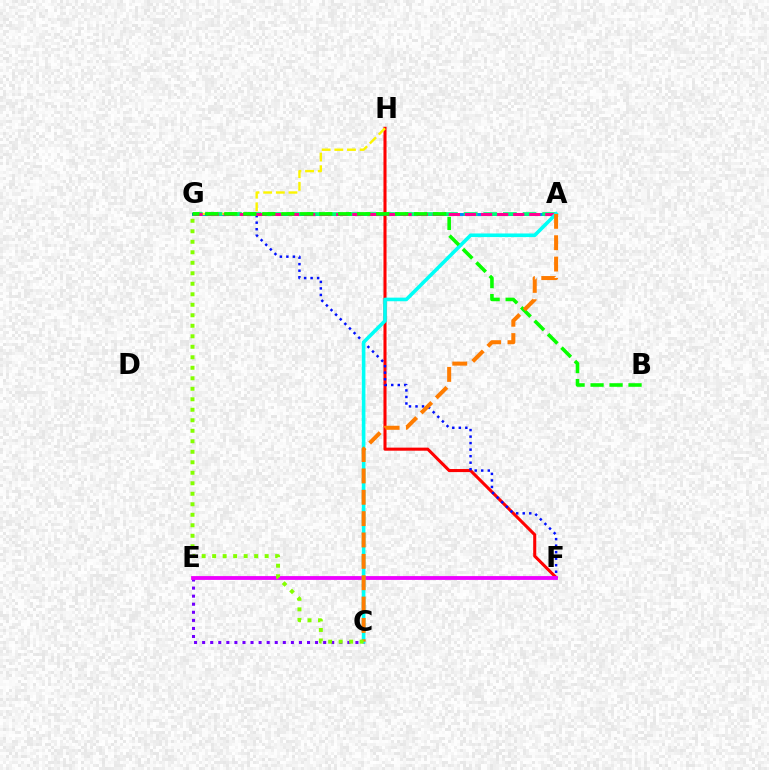{('A', 'G'): [{'color': '#008cff', 'line_style': 'solid', 'thickness': 2.11}, {'color': '#00ff74', 'line_style': 'dashed', 'thickness': 2.67}, {'color': '#ff0094', 'line_style': 'dashed', 'thickness': 2.19}], ('F', 'H'): [{'color': '#ff0000', 'line_style': 'solid', 'thickness': 2.21}], ('F', 'G'): [{'color': '#0010ff', 'line_style': 'dotted', 'thickness': 1.77}], ('G', 'H'): [{'color': '#fcf500', 'line_style': 'dashed', 'thickness': 1.72}], ('C', 'E'): [{'color': '#7200ff', 'line_style': 'dotted', 'thickness': 2.19}], ('E', 'F'): [{'color': '#ee00ff', 'line_style': 'solid', 'thickness': 2.74}], ('A', 'C'): [{'color': '#00fff6', 'line_style': 'solid', 'thickness': 2.6}, {'color': '#ff7c00', 'line_style': 'dashed', 'thickness': 2.9}], ('B', 'G'): [{'color': '#08ff00', 'line_style': 'dashed', 'thickness': 2.58}], ('C', 'G'): [{'color': '#84ff00', 'line_style': 'dotted', 'thickness': 2.85}]}